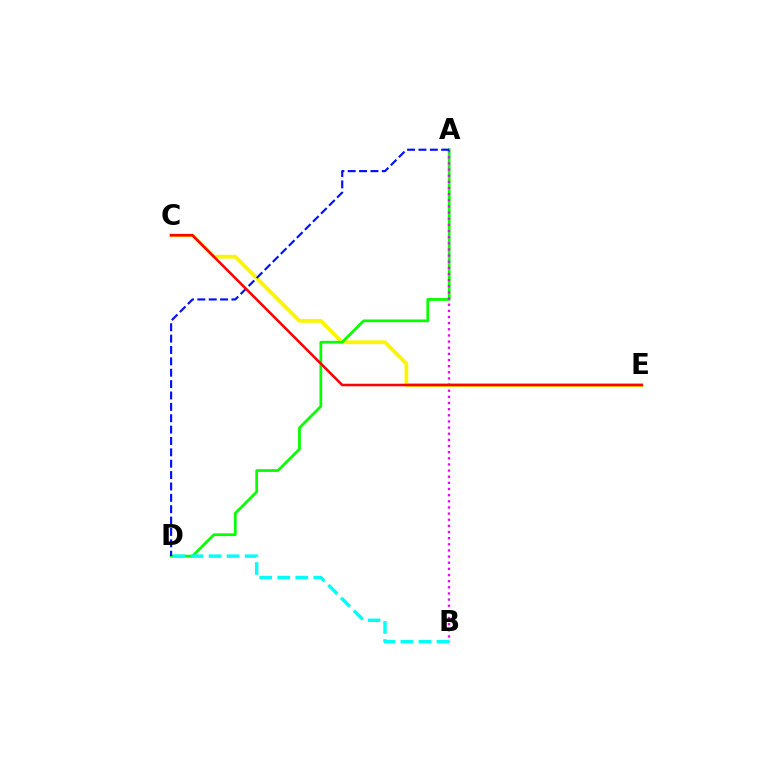{('C', 'E'): [{'color': '#fcf500', 'line_style': 'solid', 'thickness': 2.72}, {'color': '#ff0000', 'line_style': 'solid', 'thickness': 1.85}], ('A', 'D'): [{'color': '#08ff00', 'line_style': 'solid', 'thickness': 1.98}, {'color': '#0010ff', 'line_style': 'dashed', 'thickness': 1.54}], ('A', 'B'): [{'color': '#ee00ff', 'line_style': 'dotted', 'thickness': 1.67}], ('B', 'D'): [{'color': '#00fff6', 'line_style': 'dashed', 'thickness': 2.45}]}